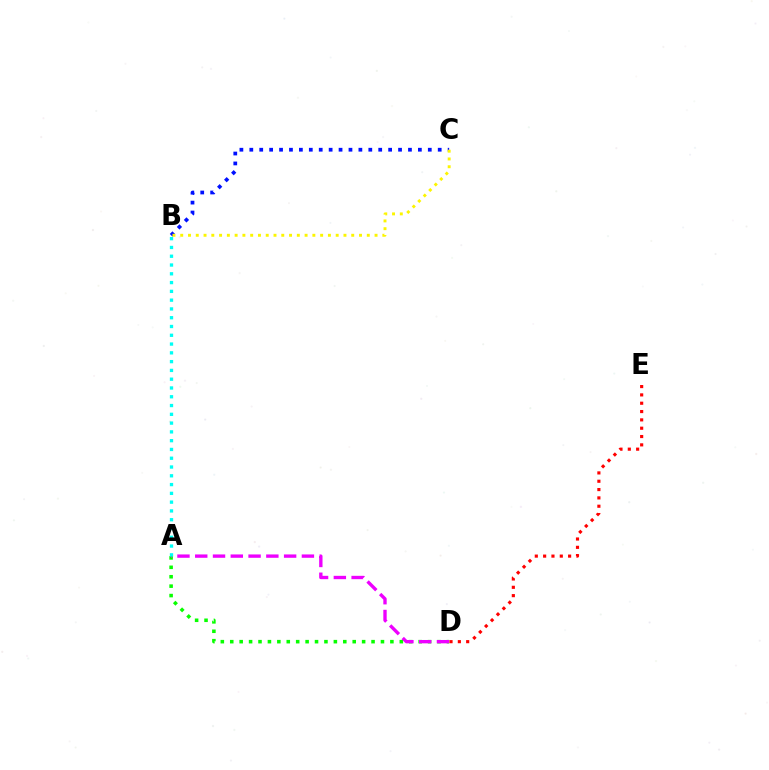{('A', 'D'): [{'color': '#08ff00', 'line_style': 'dotted', 'thickness': 2.56}, {'color': '#ee00ff', 'line_style': 'dashed', 'thickness': 2.42}], ('B', 'C'): [{'color': '#0010ff', 'line_style': 'dotted', 'thickness': 2.69}, {'color': '#fcf500', 'line_style': 'dotted', 'thickness': 2.11}], ('A', 'B'): [{'color': '#00fff6', 'line_style': 'dotted', 'thickness': 2.39}], ('D', 'E'): [{'color': '#ff0000', 'line_style': 'dotted', 'thickness': 2.26}]}